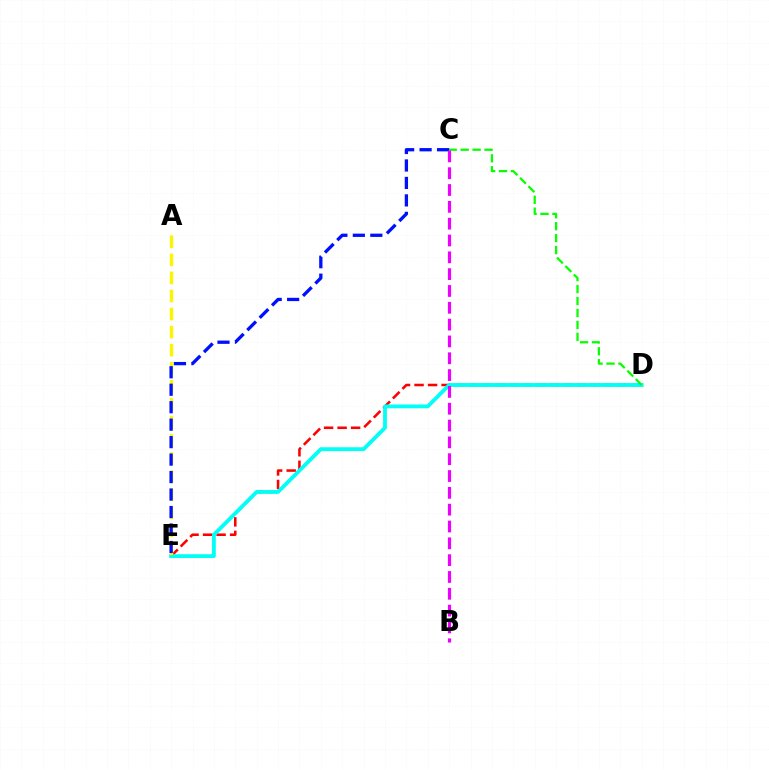{('D', 'E'): [{'color': '#ff0000', 'line_style': 'dashed', 'thickness': 1.84}, {'color': '#00fff6', 'line_style': 'solid', 'thickness': 2.75}], ('A', 'E'): [{'color': '#fcf500', 'line_style': 'dashed', 'thickness': 2.45}], ('C', 'D'): [{'color': '#08ff00', 'line_style': 'dashed', 'thickness': 1.62}], ('C', 'E'): [{'color': '#0010ff', 'line_style': 'dashed', 'thickness': 2.37}], ('B', 'C'): [{'color': '#ee00ff', 'line_style': 'dashed', 'thickness': 2.29}]}